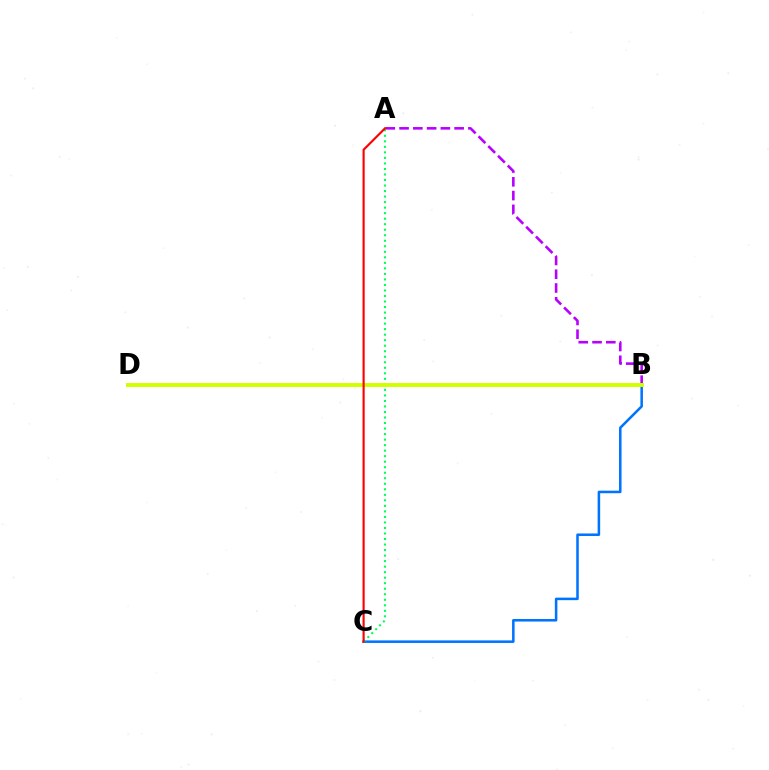{('A', 'B'): [{'color': '#b900ff', 'line_style': 'dashed', 'thickness': 1.87}], ('B', 'C'): [{'color': '#0074ff', 'line_style': 'solid', 'thickness': 1.83}], ('A', 'C'): [{'color': '#00ff5c', 'line_style': 'dotted', 'thickness': 1.5}, {'color': '#ff0000', 'line_style': 'solid', 'thickness': 1.54}], ('B', 'D'): [{'color': '#d1ff00', 'line_style': 'solid', 'thickness': 2.82}]}